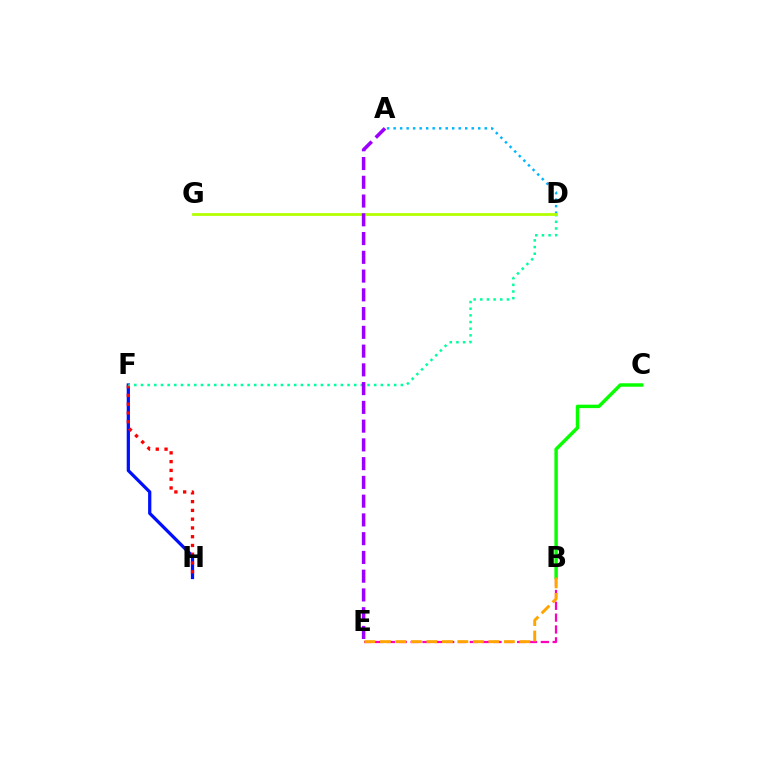{('F', 'H'): [{'color': '#0010ff', 'line_style': 'solid', 'thickness': 2.33}, {'color': '#ff0000', 'line_style': 'dotted', 'thickness': 2.38}], ('B', 'E'): [{'color': '#ff00bd', 'line_style': 'dashed', 'thickness': 1.61}, {'color': '#ffa500', 'line_style': 'dashed', 'thickness': 2.11}], ('B', 'C'): [{'color': '#08ff00', 'line_style': 'solid', 'thickness': 2.49}], ('A', 'D'): [{'color': '#00b5ff', 'line_style': 'dotted', 'thickness': 1.77}], ('D', 'F'): [{'color': '#00ff9d', 'line_style': 'dotted', 'thickness': 1.81}], ('D', 'G'): [{'color': '#b3ff00', 'line_style': 'solid', 'thickness': 1.99}], ('A', 'E'): [{'color': '#9b00ff', 'line_style': 'dashed', 'thickness': 2.55}]}